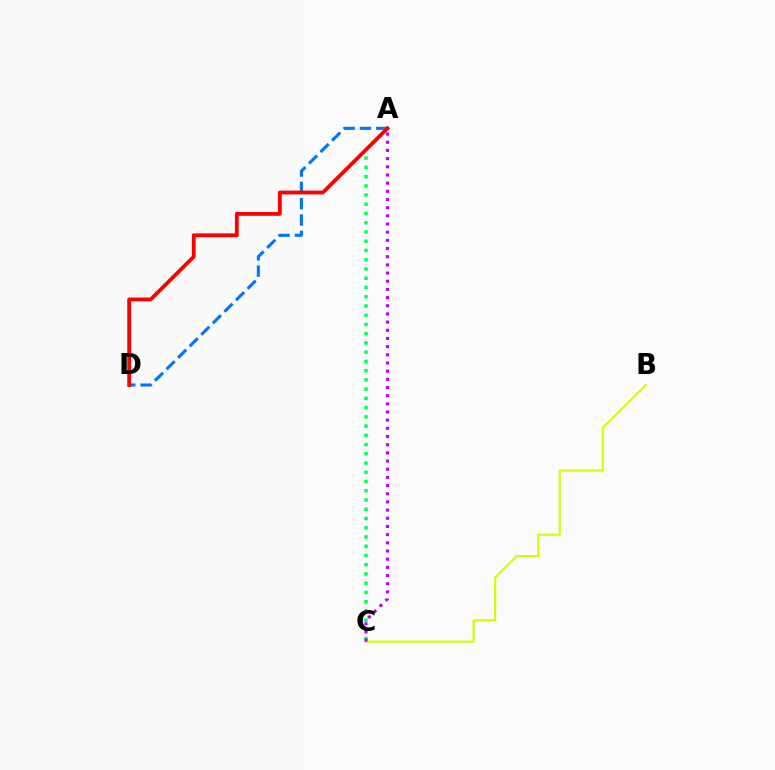{('A', 'D'): [{'color': '#0074ff', 'line_style': 'dashed', 'thickness': 2.22}, {'color': '#ff0000', 'line_style': 'solid', 'thickness': 2.75}], ('A', 'C'): [{'color': '#00ff5c', 'line_style': 'dotted', 'thickness': 2.51}, {'color': '#b900ff', 'line_style': 'dotted', 'thickness': 2.22}], ('B', 'C'): [{'color': '#d1ff00', 'line_style': 'solid', 'thickness': 1.57}]}